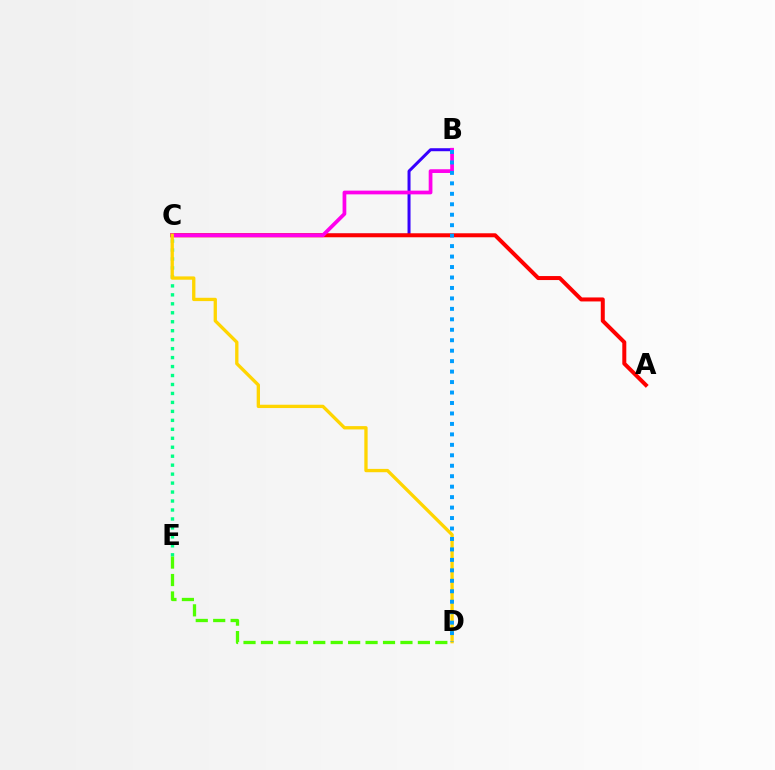{('C', 'E'): [{'color': '#00ff86', 'line_style': 'dotted', 'thickness': 2.44}], ('B', 'C'): [{'color': '#3700ff', 'line_style': 'solid', 'thickness': 2.16}, {'color': '#ff00ed', 'line_style': 'solid', 'thickness': 2.68}], ('A', 'C'): [{'color': '#ff0000', 'line_style': 'solid', 'thickness': 2.88}], ('C', 'D'): [{'color': '#ffd500', 'line_style': 'solid', 'thickness': 2.39}], ('B', 'D'): [{'color': '#009eff', 'line_style': 'dotted', 'thickness': 2.84}], ('D', 'E'): [{'color': '#4fff00', 'line_style': 'dashed', 'thickness': 2.37}]}